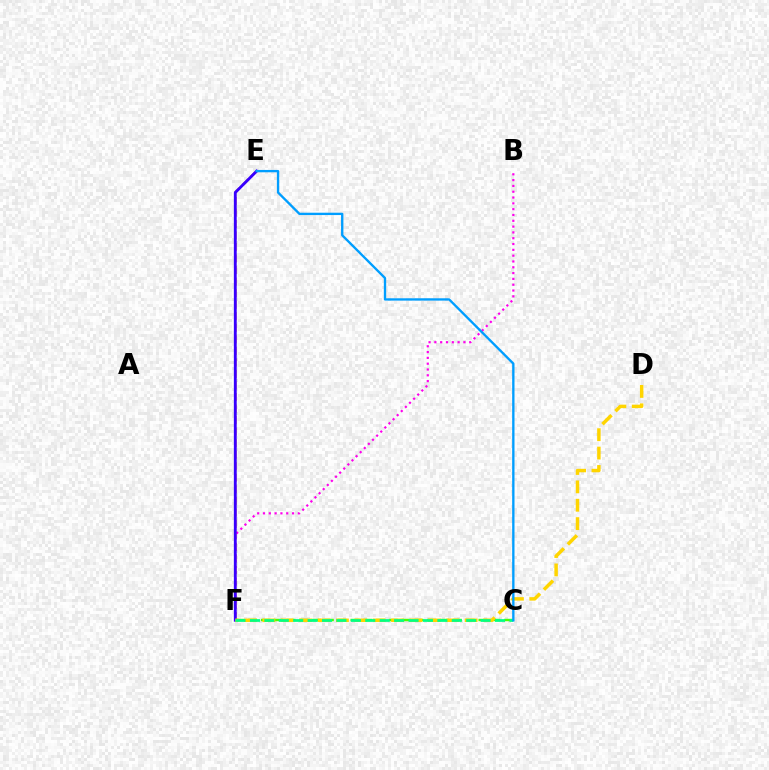{('E', 'F'): [{'color': '#ff0000', 'line_style': 'dashed', 'thickness': 1.57}, {'color': '#3700ff', 'line_style': 'solid', 'thickness': 2.05}], ('C', 'F'): [{'color': '#4fff00', 'line_style': 'dashed', 'thickness': 1.74}, {'color': '#00ff86', 'line_style': 'dashed', 'thickness': 1.96}], ('B', 'F'): [{'color': '#ff00ed', 'line_style': 'dotted', 'thickness': 1.58}], ('D', 'F'): [{'color': '#ffd500', 'line_style': 'dashed', 'thickness': 2.5}], ('C', 'E'): [{'color': '#009eff', 'line_style': 'solid', 'thickness': 1.69}]}